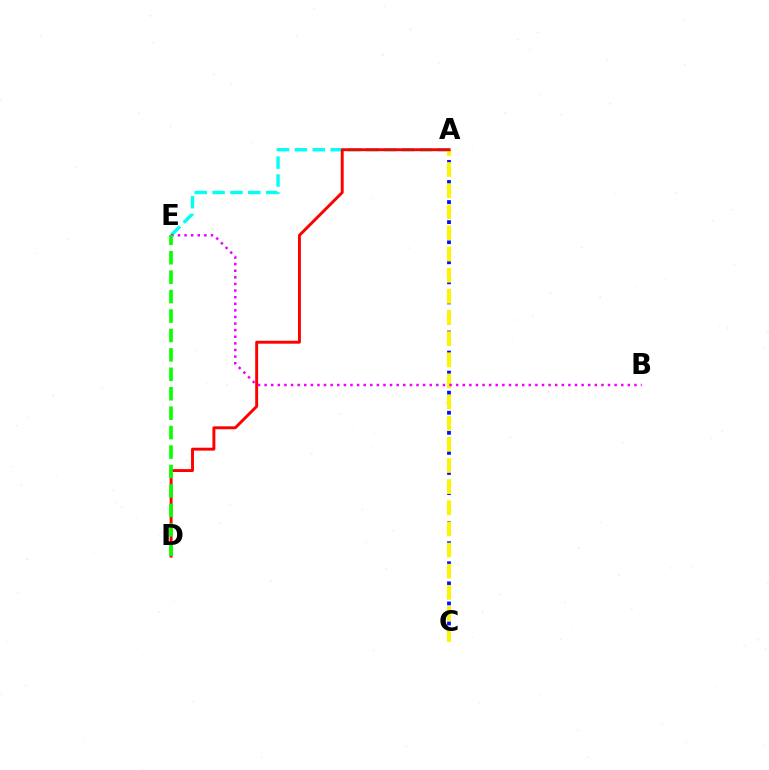{('A', 'E'): [{'color': '#00fff6', 'line_style': 'dashed', 'thickness': 2.43}], ('A', 'C'): [{'color': '#0010ff', 'line_style': 'dotted', 'thickness': 2.73}, {'color': '#fcf500', 'line_style': 'dashed', 'thickness': 2.87}], ('A', 'D'): [{'color': '#ff0000', 'line_style': 'solid', 'thickness': 2.1}], ('B', 'E'): [{'color': '#ee00ff', 'line_style': 'dotted', 'thickness': 1.79}], ('D', 'E'): [{'color': '#08ff00', 'line_style': 'dashed', 'thickness': 2.64}]}